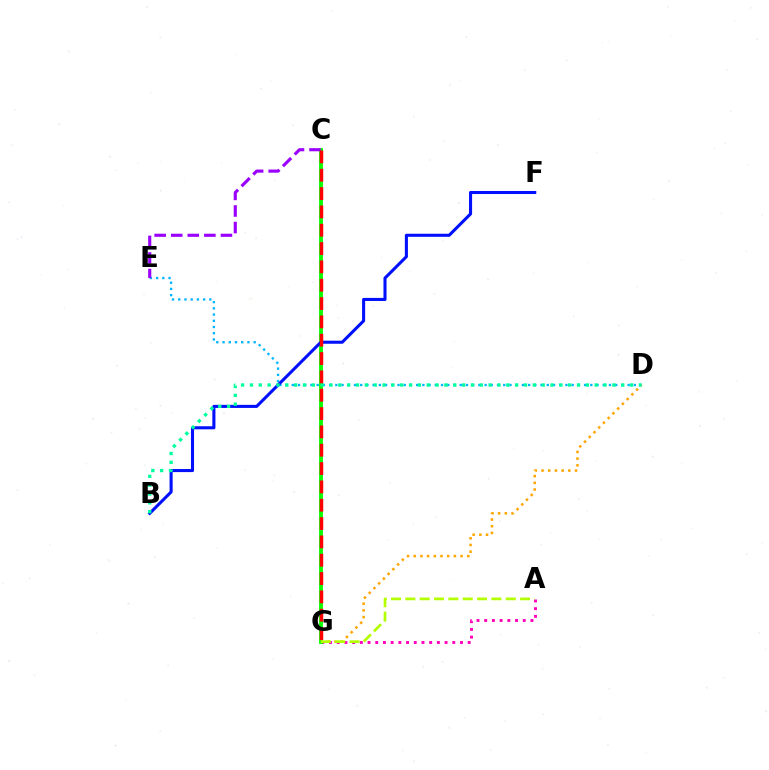{('A', 'G'): [{'color': '#ff00bd', 'line_style': 'dotted', 'thickness': 2.09}, {'color': '#b3ff00', 'line_style': 'dashed', 'thickness': 1.95}], ('C', 'G'): [{'color': '#08ff00', 'line_style': 'solid', 'thickness': 2.78}, {'color': '#ff0000', 'line_style': 'dashed', 'thickness': 2.49}], ('D', 'E'): [{'color': '#00b5ff', 'line_style': 'dotted', 'thickness': 1.69}], ('B', 'F'): [{'color': '#0010ff', 'line_style': 'solid', 'thickness': 2.21}], ('D', 'G'): [{'color': '#ffa500', 'line_style': 'dotted', 'thickness': 1.82}], ('C', 'E'): [{'color': '#9b00ff', 'line_style': 'dashed', 'thickness': 2.25}], ('B', 'D'): [{'color': '#00ff9d', 'line_style': 'dotted', 'thickness': 2.4}]}